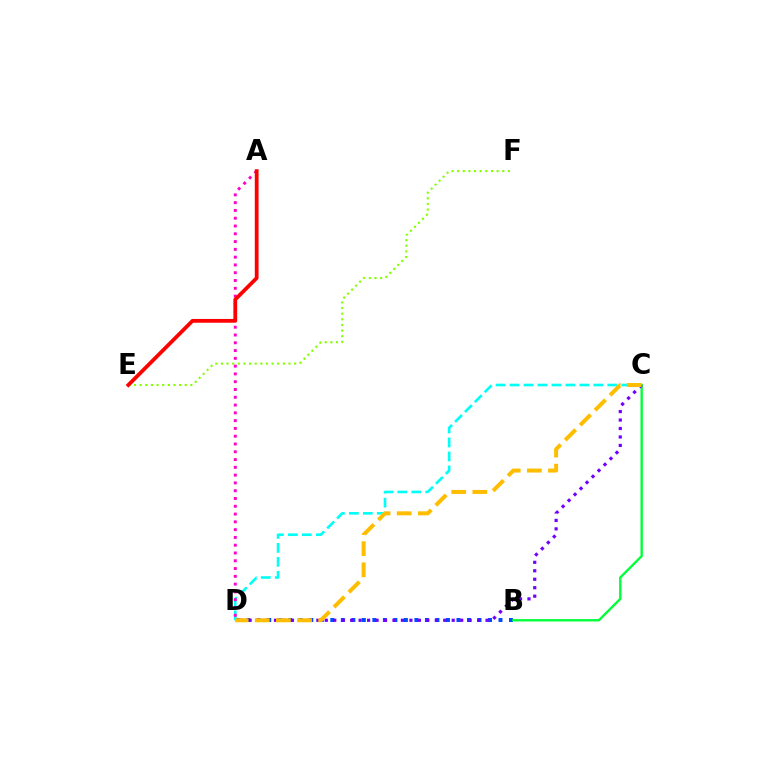{('B', 'D'): [{'color': '#004bff', 'line_style': 'dotted', 'thickness': 2.86}], ('C', 'D'): [{'color': '#00fff6', 'line_style': 'dashed', 'thickness': 1.9}, {'color': '#7200ff', 'line_style': 'dotted', 'thickness': 2.3}, {'color': '#ffbd00', 'line_style': 'dashed', 'thickness': 2.87}], ('A', 'D'): [{'color': '#ff00cf', 'line_style': 'dotted', 'thickness': 2.12}], ('B', 'C'): [{'color': '#00ff39', 'line_style': 'solid', 'thickness': 1.7}], ('E', 'F'): [{'color': '#84ff00', 'line_style': 'dotted', 'thickness': 1.53}], ('A', 'E'): [{'color': '#ff0000', 'line_style': 'solid', 'thickness': 2.72}]}